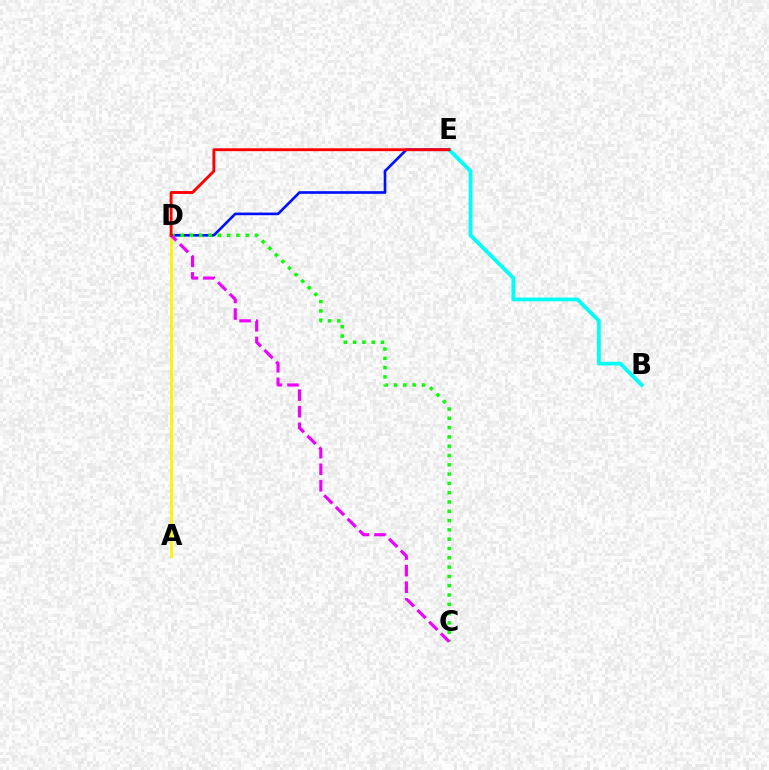{('A', 'D'): [{'color': '#fcf500', 'line_style': 'solid', 'thickness': 2.04}], ('D', 'E'): [{'color': '#0010ff', 'line_style': 'solid', 'thickness': 1.91}, {'color': '#ff0000', 'line_style': 'solid', 'thickness': 2.07}], ('B', 'E'): [{'color': '#00fff6', 'line_style': 'solid', 'thickness': 2.73}], ('C', 'D'): [{'color': '#08ff00', 'line_style': 'dotted', 'thickness': 2.53}, {'color': '#ee00ff', 'line_style': 'dashed', 'thickness': 2.25}]}